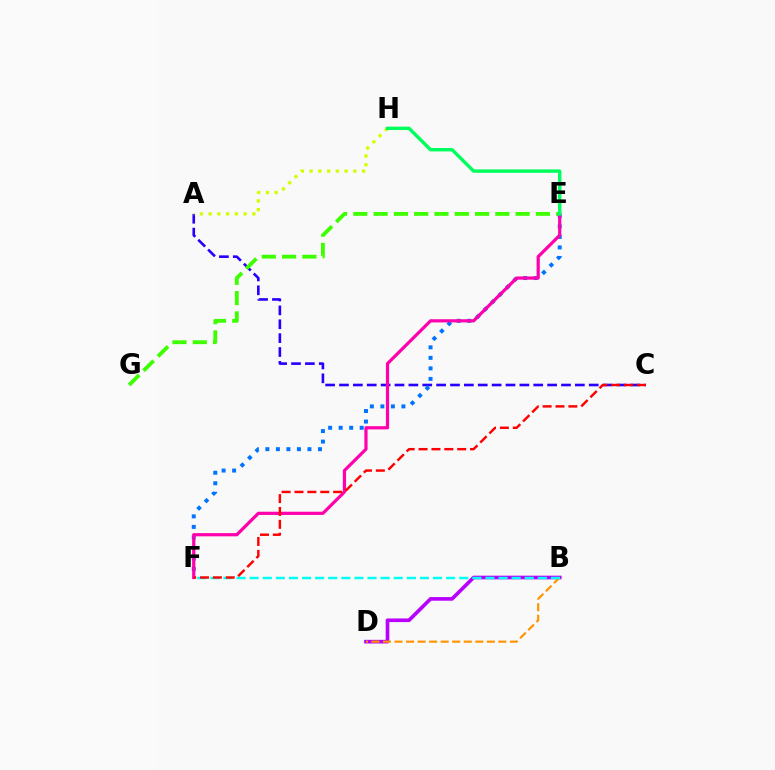{('B', 'D'): [{'color': '#b900ff', 'line_style': 'solid', 'thickness': 2.63}, {'color': '#ff9400', 'line_style': 'dashed', 'thickness': 1.57}], ('A', 'C'): [{'color': '#2500ff', 'line_style': 'dashed', 'thickness': 1.88}], ('E', 'G'): [{'color': '#3dff00', 'line_style': 'dashed', 'thickness': 2.76}], ('E', 'F'): [{'color': '#0074ff', 'line_style': 'dotted', 'thickness': 2.86}, {'color': '#ff00ac', 'line_style': 'solid', 'thickness': 2.31}], ('A', 'H'): [{'color': '#d1ff00', 'line_style': 'dotted', 'thickness': 2.38}], ('B', 'F'): [{'color': '#00fff6', 'line_style': 'dashed', 'thickness': 1.78}], ('E', 'H'): [{'color': '#00ff5c', 'line_style': 'solid', 'thickness': 2.45}], ('C', 'F'): [{'color': '#ff0000', 'line_style': 'dashed', 'thickness': 1.75}]}